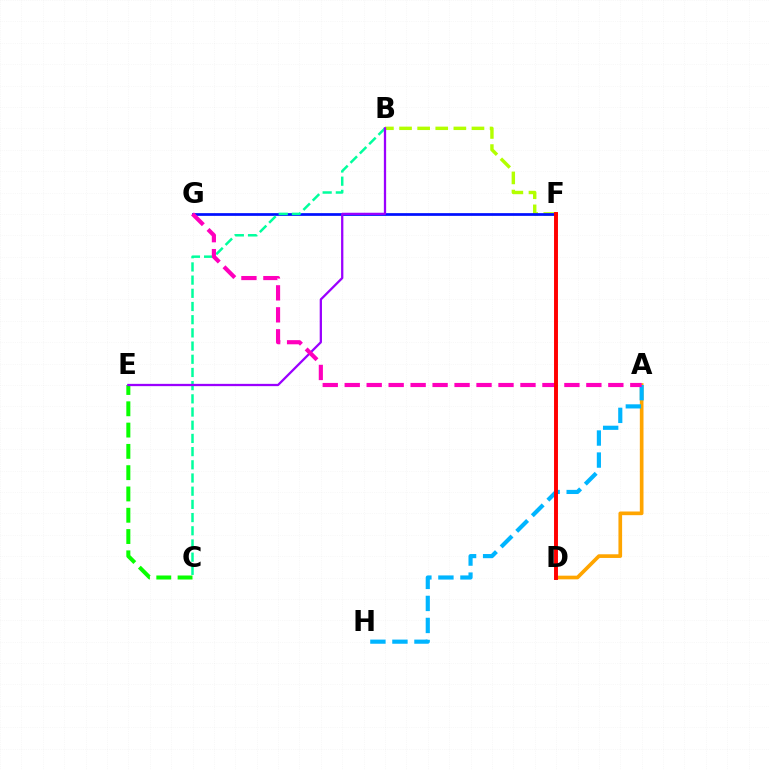{('A', 'D'): [{'color': '#ffa500', 'line_style': 'solid', 'thickness': 2.64}], ('C', 'E'): [{'color': '#08ff00', 'line_style': 'dashed', 'thickness': 2.89}], ('A', 'H'): [{'color': '#00b5ff', 'line_style': 'dashed', 'thickness': 2.99}], ('B', 'F'): [{'color': '#b3ff00', 'line_style': 'dashed', 'thickness': 2.46}], ('F', 'G'): [{'color': '#0010ff', 'line_style': 'solid', 'thickness': 1.96}], ('B', 'C'): [{'color': '#00ff9d', 'line_style': 'dashed', 'thickness': 1.79}], ('B', 'E'): [{'color': '#9b00ff', 'line_style': 'solid', 'thickness': 1.64}], ('A', 'G'): [{'color': '#ff00bd', 'line_style': 'dashed', 'thickness': 2.98}], ('D', 'F'): [{'color': '#ff0000', 'line_style': 'solid', 'thickness': 2.83}]}